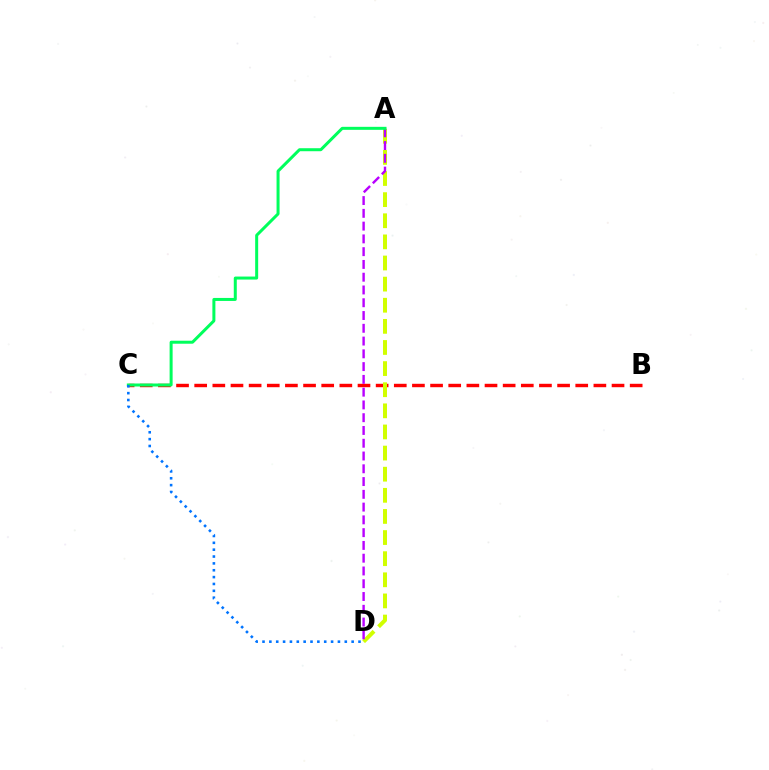{('B', 'C'): [{'color': '#ff0000', 'line_style': 'dashed', 'thickness': 2.47}], ('A', 'D'): [{'color': '#d1ff00', 'line_style': 'dashed', 'thickness': 2.87}, {'color': '#b900ff', 'line_style': 'dashed', 'thickness': 1.74}], ('A', 'C'): [{'color': '#00ff5c', 'line_style': 'solid', 'thickness': 2.16}], ('C', 'D'): [{'color': '#0074ff', 'line_style': 'dotted', 'thickness': 1.86}]}